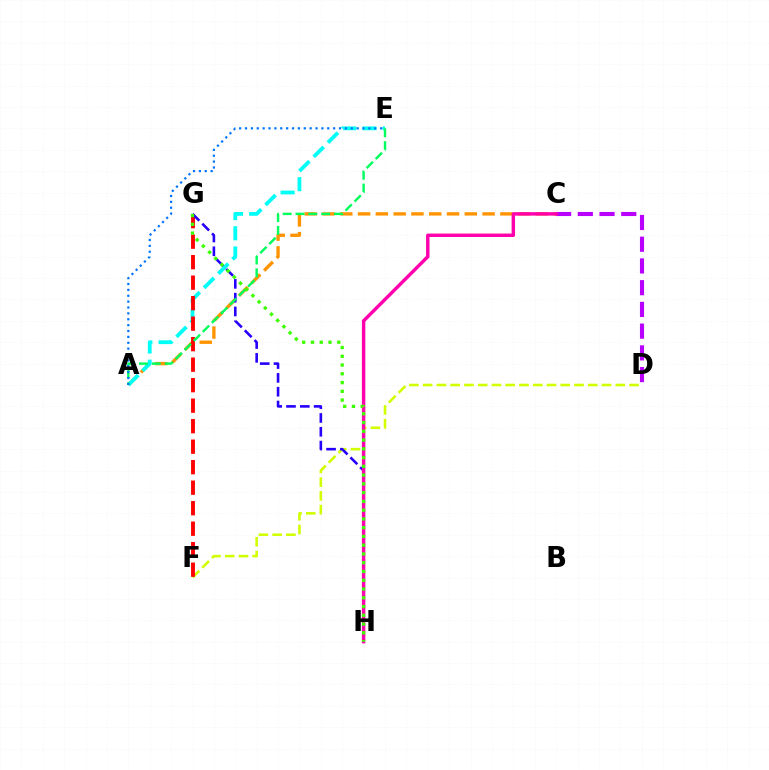{('A', 'C'): [{'color': '#ff9400', 'line_style': 'dashed', 'thickness': 2.42}], ('C', 'D'): [{'color': '#b900ff', 'line_style': 'dashed', 'thickness': 2.95}], ('A', 'E'): [{'color': '#00fff6', 'line_style': 'dashed', 'thickness': 2.74}, {'color': '#00ff5c', 'line_style': 'dashed', 'thickness': 1.74}, {'color': '#0074ff', 'line_style': 'dotted', 'thickness': 1.6}], ('D', 'F'): [{'color': '#d1ff00', 'line_style': 'dashed', 'thickness': 1.87}], ('F', 'G'): [{'color': '#ff0000', 'line_style': 'dashed', 'thickness': 2.79}], ('G', 'H'): [{'color': '#2500ff', 'line_style': 'dashed', 'thickness': 1.88}, {'color': '#3dff00', 'line_style': 'dotted', 'thickness': 2.38}], ('C', 'H'): [{'color': '#ff00ac', 'line_style': 'solid', 'thickness': 2.47}]}